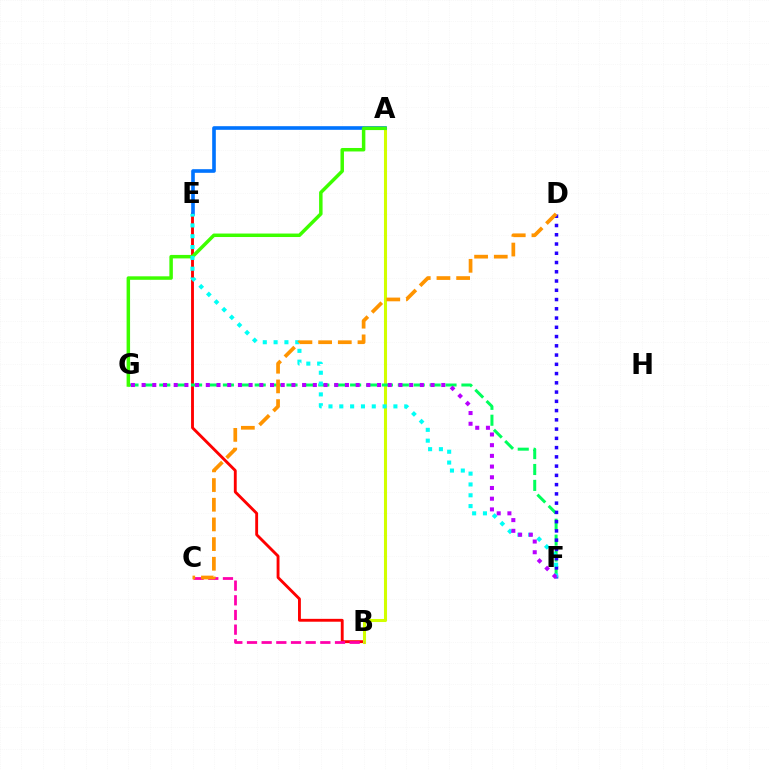{('B', 'E'): [{'color': '#ff0000', 'line_style': 'solid', 'thickness': 2.06}], ('A', 'B'): [{'color': '#d1ff00', 'line_style': 'solid', 'thickness': 2.2}], ('B', 'C'): [{'color': '#ff00ac', 'line_style': 'dashed', 'thickness': 1.99}], ('F', 'G'): [{'color': '#00ff5c', 'line_style': 'dashed', 'thickness': 2.16}, {'color': '#b900ff', 'line_style': 'dotted', 'thickness': 2.91}], ('D', 'F'): [{'color': '#2500ff', 'line_style': 'dotted', 'thickness': 2.51}], ('A', 'E'): [{'color': '#0074ff', 'line_style': 'solid', 'thickness': 2.61}], ('A', 'G'): [{'color': '#3dff00', 'line_style': 'solid', 'thickness': 2.51}], ('E', 'F'): [{'color': '#00fff6', 'line_style': 'dotted', 'thickness': 2.94}], ('C', 'D'): [{'color': '#ff9400', 'line_style': 'dashed', 'thickness': 2.67}]}